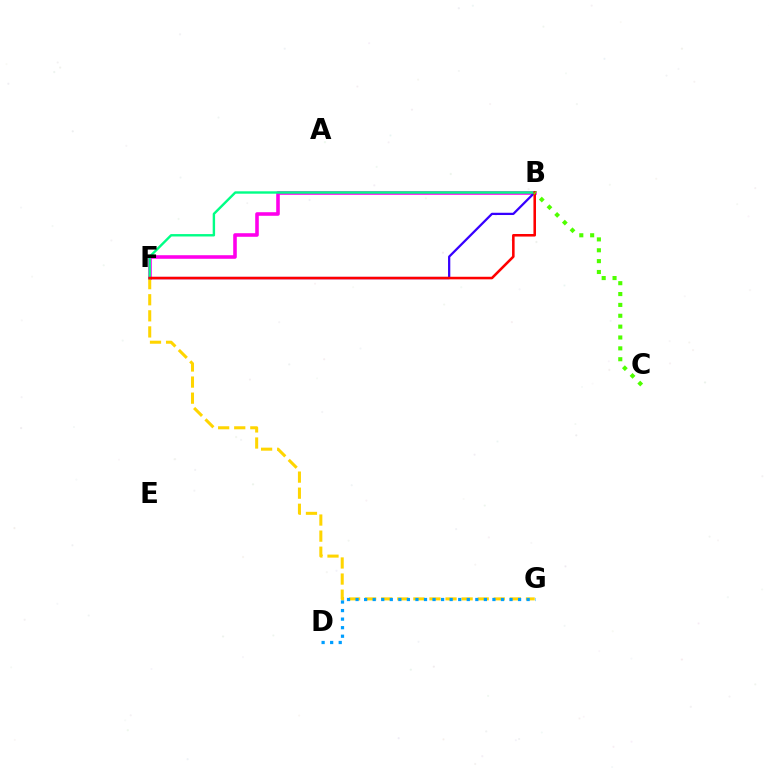{('B', 'F'): [{'color': '#ff00ed', 'line_style': 'solid', 'thickness': 2.58}, {'color': '#3700ff', 'line_style': 'solid', 'thickness': 1.62}, {'color': '#00ff86', 'line_style': 'solid', 'thickness': 1.73}, {'color': '#ff0000', 'line_style': 'solid', 'thickness': 1.85}], ('F', 'G'): [{'color': '#ffd500', 'line_style': 'dashed', 'thickness': 2.18}], ('D', 'G'): [{'color': '#009eff', 'line_style': 'dotted', 'thickness': 2.32}], ('B', 'C'): [{'color': '#4fff00', 'line_style': 'dotted', 'thickness': 2.95}]}